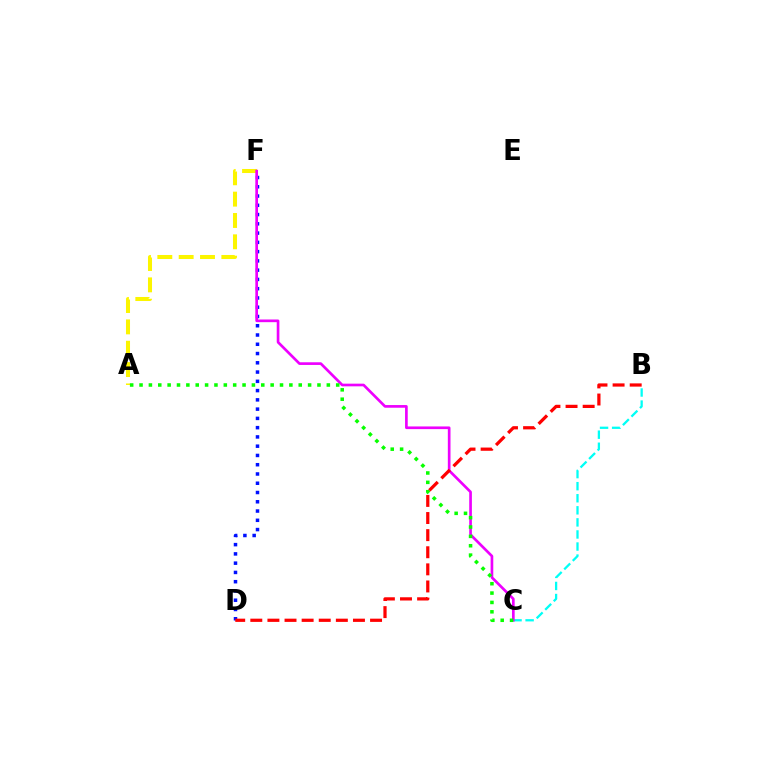{('D', 'F'): [{'color': '#0010ff', 'line_style': 'dotted', 'thickness': 2.52}], ('B', 'C'): [{'color': '#00fff6', 'line_style': 'dashed', 'thickness': 1.64}], ('A', 'F'): [{'color': '#fcf500', 'line_style': 'dashed', 'thickness': 2.9}], ('C', 'F'): [{'color': '#ee00ff', 'line_style': 'solid', 'thickness': 1.92}], ('A', 'C'): [{'color': '#08ff00', 'line_style': 'dotted', 'thickness': 2.54}], ('B', 'D'): [{'color': '#ff0000', 'line_style': 'dashed', 'thickness': 2.32}]}